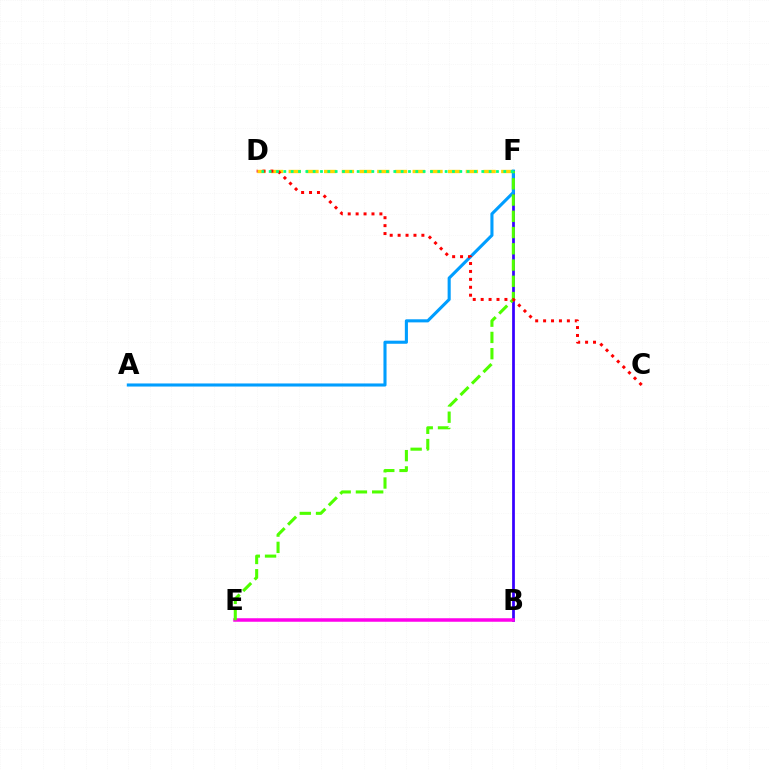{('B', 'F'): [{'color': '#3700ff', 'line_style': 'solid', 'thickness': 1.97}], ('D', 'F'): [{'color': '#ffd500', 'line_style': 'dashed', 'thickness': 2.41}, {'color': '#00ff86', 'line_style': 'dotted', 'thickness': 1.99}], ('A', 'F'): [{'color': '#009eff', 'line_style': 'solid', 'thickness': 2.22}], ('B', 'E'): [{'color': '#ff00ed', 'line_style': 'solid', 'thickness': 2.53}], ('E', 'F'): [{'color': '#4fff00', 'line_style': 'dashed', 'thickness': 2.21}], ('C', 'D'): [{'color': '#ff0000', 'line_style': 'dotted', 'thickness': 2.15}]}